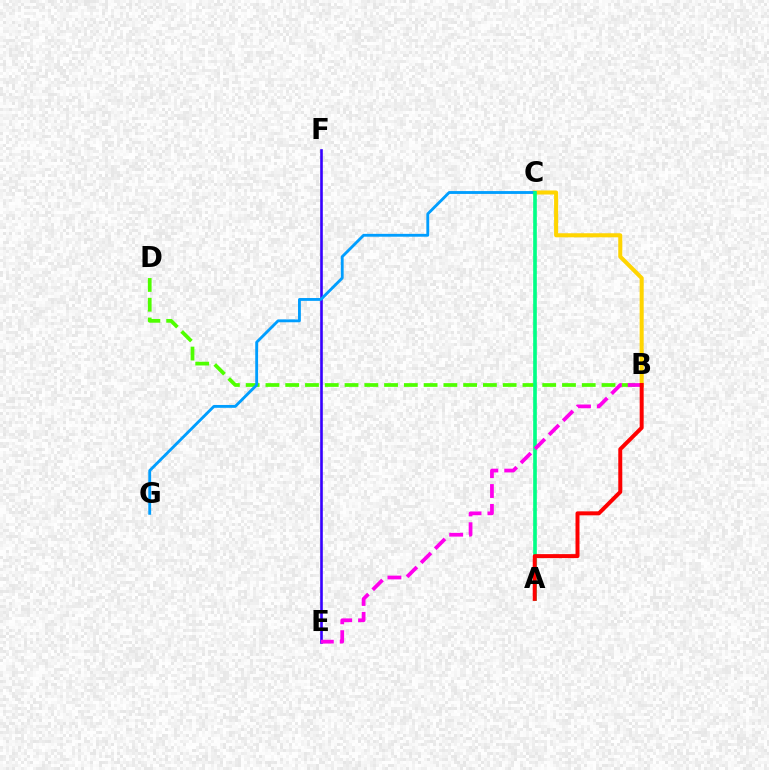{('E', 'F'): [{'color': '#3700ff', 'line_style': 'solid', 'thickness': 1.89}], ('B', 'D'): [{'color': '#4fff00', 'line_style': 'dashed', 'thickness': 2.69}], ('B', 'C'): [{'color': '#ffd500', 'line_style': 'solid', 'thickness': 2.91}], ('C', 'G'): [{'color': '#009eff', 'line_style': 'solid', 'thickness': 2.05}], ('A', 'C'): [{'color': '#00ff86', 'line_style': 'solid', 'thickness': 2.62}], ('B', 'E'): [{'color': '#ff00ed', 'line_style': 'dashed', 'thickness': 2.7}], ('A', 'B'): [{'color': '#ff0000', 'line_style': 'solid', 'thickness': 2.86}]}